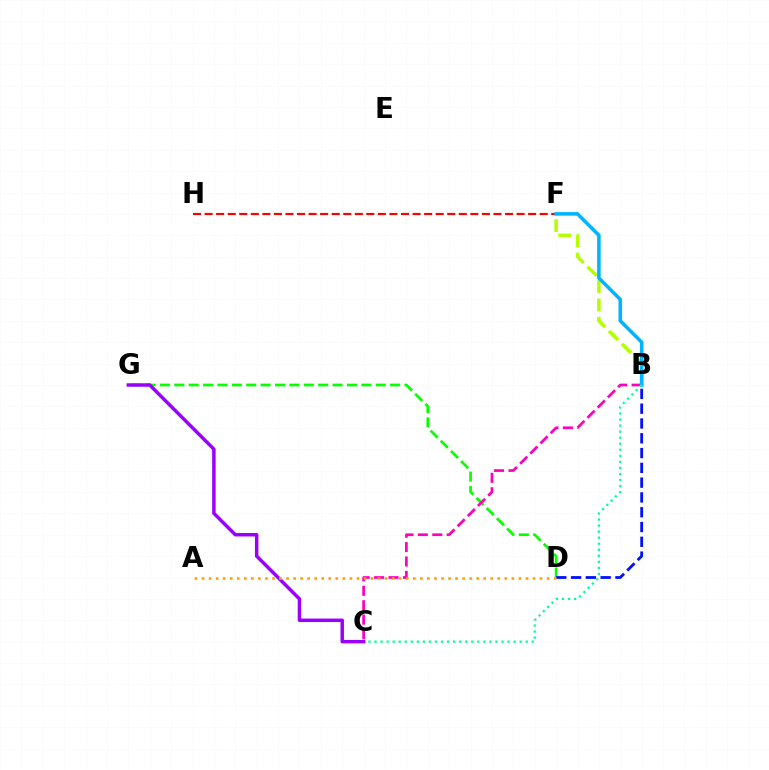{('D', 'G'): [{'color': '#08ff00', 'line_style': 'dashed', 'thickness': 1.95}], ('B', 'F'): [{'color': '#b3ff00', 'line_style': 'dashed', 'thickness': 2.48}, {'color': '#00b5ff', 'line_style': 'solid', 'thickness': 2.56}], ('B', 'C'): [{'color': '#ff00bd', 'line_style': 'dashed', 'thickness': 1.96}, {'color': '#00ff9d', 'line_style': 'dotted', 'thickness': 1.64}], ('F', 'H'): [{'color': '#ff0000', 'line_style': 'dashed', 'thickness': 1.57}], ('B', 'D'): [{'color': '#0010ff', 'line_style': 'dashed', 'thickness': 2.01}], ('C', 'G'): [{'color': '#9b00ff', 'line_style': 'solid', 'thickness': 2.5}], ('A', 'D'): [{'color': '#ffa500', 'line_style': 'dotted', 'thickness': 1.91}]}